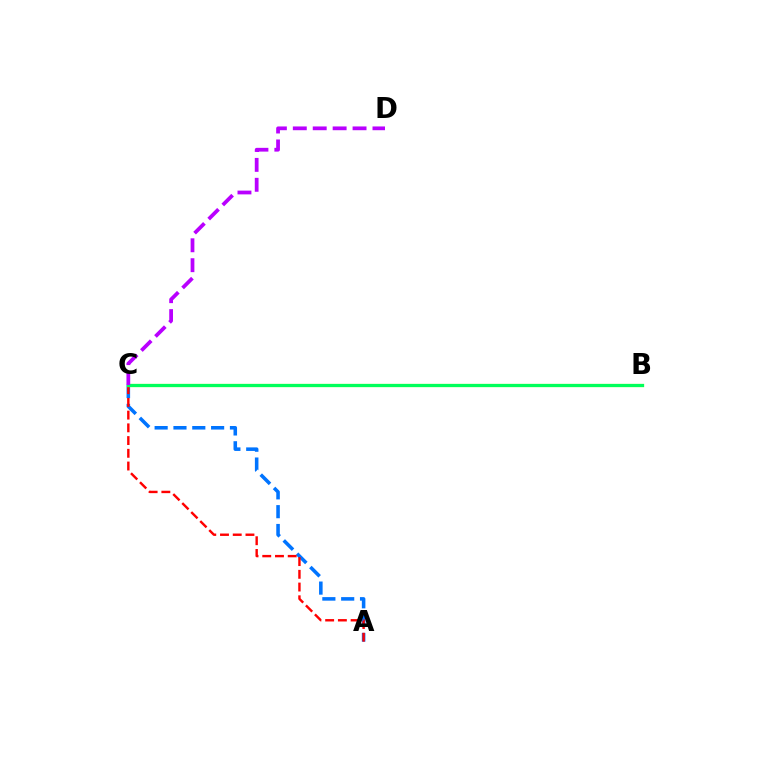{('A', 'C'): [{'color': '#0074ff', 'line_style': 'dashed', 'thickness': 2.56}, {'color': '#ff0000', 'line_style': 'dashed', 'thickness': 1.73}], ('B', 'C'): [{'color': '#d1ff00', 'line_style': 'solid', 'thickness': 2.29}, {'color': '#00ff5c', 'line_style': 'solid', 'thickness': 2.3}], ('C', 'D'): [{'color': '#b900ff', 'line_style': 'dashed', 'thickness': 2.71}]}